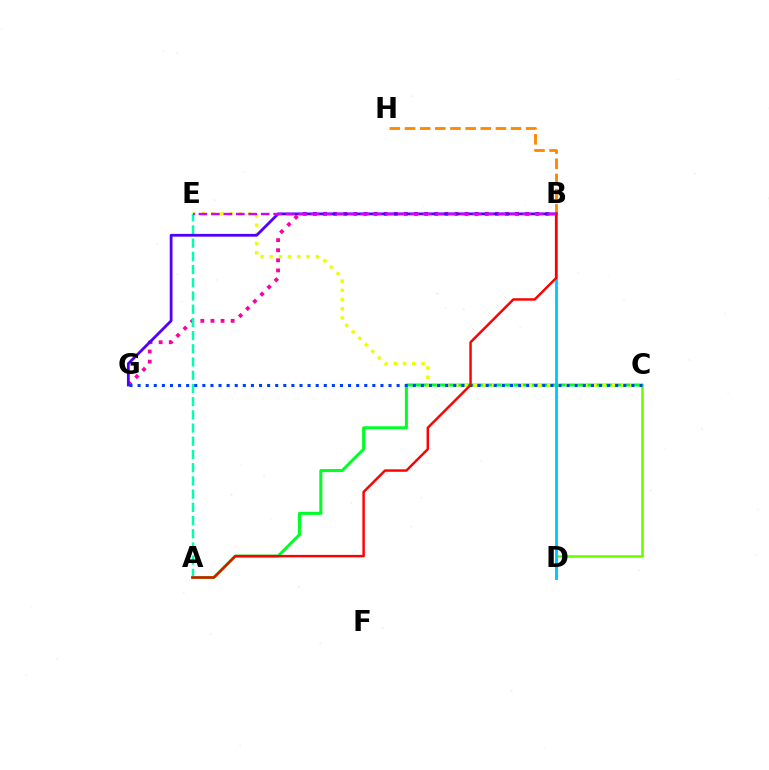{('A', 'C'): [{'color': '#00ff27', 'line_style': 'solid', 'thickness': 2.18}], ('C', 'E'): [{'color': '#eeff00', 'line_style': 'dotted', 'thickness': 2.5}], ('C', 'D'): [{'color': '#66ff00', 'line_style': 'solid', 'thickness': 1.85}], ('B', 'G'): [{'color': '#ff00a0', 'line_style': 'dotted', 'thickness': 2.75}, {'color': '#4f00ff', 'line_style': 'solid', 'thickness': 2.0}], ('A', 'E'): [{'color': '#00ffaf', 'line_style': 'dashed', 'thickness': 1.79}], ('B', 'D'): [{'color': '#00c7ff', 'line_style': 'solid', 'thickness': 2.03}], ('C', 'G'): [{'color': '#003fff', 'line_style': 'dotted', 'thickness': 2.2}], ('B', 'H'): [{'color': '#ff8800', 'line_style': 'dashed', 'thickness': 2.06}], ('A', 'B'): [{'color': '#ff0000', 'line_style': 'solid', 'thickness': 1.76}], ('B', 'E'): [{'color': '#d600ff', 'line_style': 'dashed', 'thickness': 1.69}]}